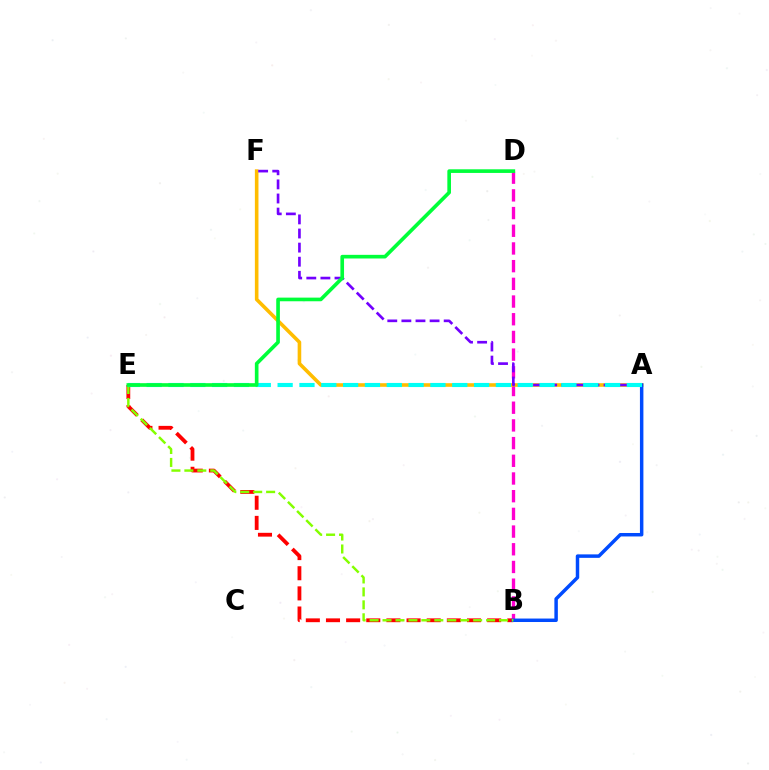{('B', 'E'): [{'color': '#ff0000', 'line_style': 'dashed', 'thickness': 2.74}, {'color': '#84ff00', 'line_style': 'dashed', 'thickness': 1.76}], ('B', 'D'): [{'color': '#ff00cf', 'line_style': 'dashed', 'thickness': 2.4}], ('A', 'F'): [{'color': '#ffbd00', 'line_style': 'solid', 'thickness': 2.59}, {'color': '#7200ff', 'line_style': 'dashed', 'thickness': 1.92}], ('A', 'B'): [{'color': '#004bff', 'line_style': 'solid', 'thickness': 2.5}], ('A', 'E'): [{'color': '#00fff6', 'line_style': 'dashed', 'thickness': 2.97}], ('D', 'E'): [{'color': '#00ff39', 'line_style': 'solid', 'thickness': 2.62}]}